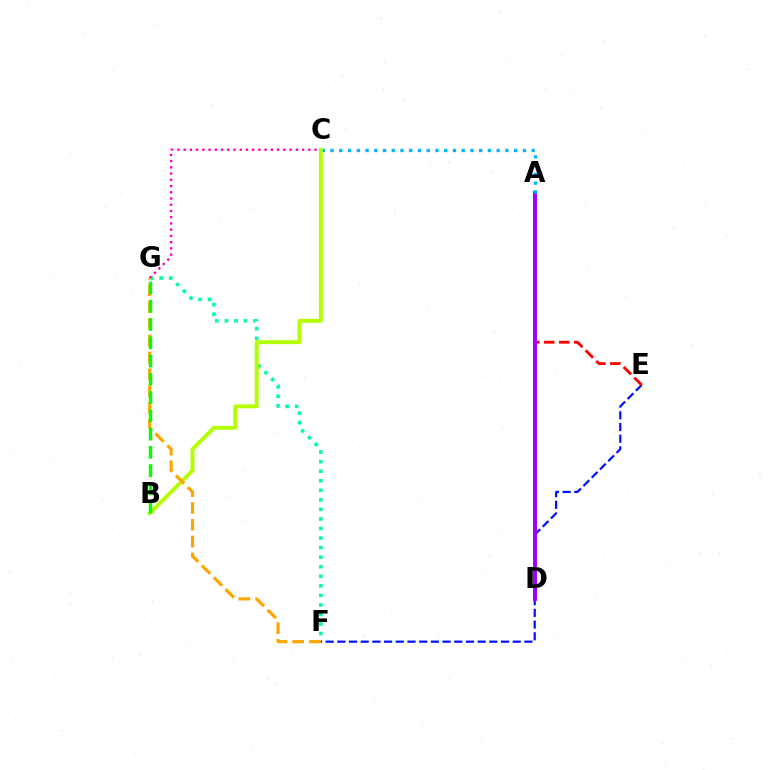{('F', 'G'): [{'color': '#00ff9d', 'line_style': 'dotted', 'thickness': 2.6}, {'color': '#ffa500', 'line_style': 'dashed', 'thickness': 2.28}], ('E', 'F'): [{'color': '#0010ff', 'line_style': 'dashed', 'thickness': 1.59}], ('A', 'E'): [{'color': '#ff0000', 'line_style': 'dashed', 'thickness': 2.04}], ('C', 'G'): [{'color': '#ff00bd', 'line_style': 'dotted', 'thickness': 1.69}], ('A', 'D'): [{'color': '#9b00ff', 'line_style': 'solid', 'thickness': 2.82}], ('A', 'C'): [{'color': '#00b5ff', 'line_style': 'dotted', 'thickness': 2.38}], ('B', 'C'): [{'color': '#b3ff00', 'line_style': 'solid', 'thickness': 2.8}], ('B', 'G'): [{'color': '#08ff00', 'line_style': 'dashed', 'thickness': 2.48}]}